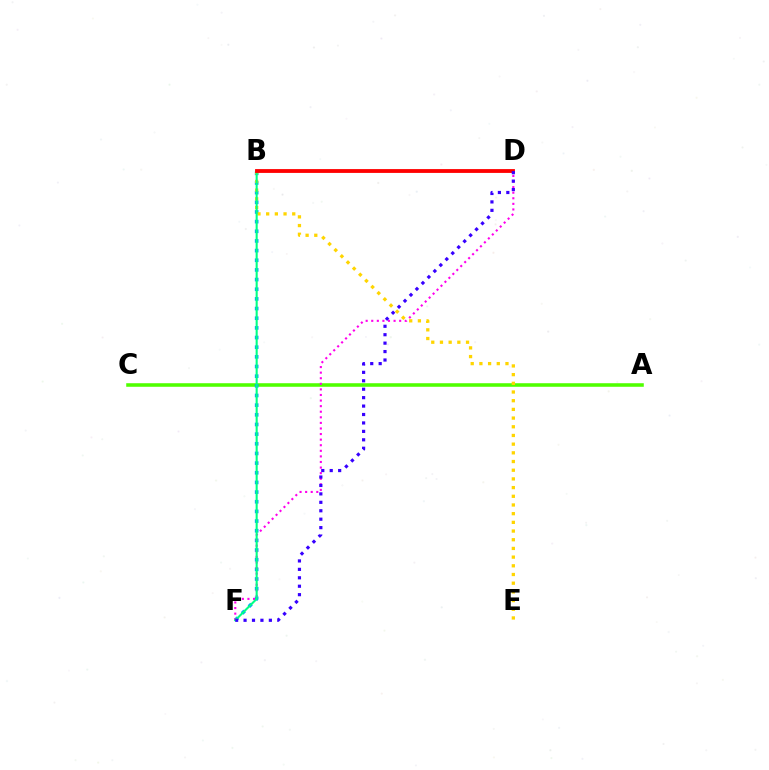{('A', 'C'): [{'color': '#4fff00', 'line_style': 'solid', 'thickness': 2.56}], ('B', 'F'): [{'color': '#009eff', 'line_style': 'dotted', 'thickness': 2.62}, {'color': '#00ff86', 'line_style': 'solid', 'thickness': 1.5}], ('B', 'E'): [{'color': '#ffd500', 'line_style': 'dotted', 'thickness': 2.36}], ('D', 'F'): [{'color': '#ff00ed', 'line_style': 'dotted', 'thickness': 1.52}, {'color': '#3700ff', 'line_style': 'dotted', 'thickness': 2.29}], ('B', 'D'): [{'color': '#ff0000', 'line_style': 'solid', 'thickness': 2.75}]}